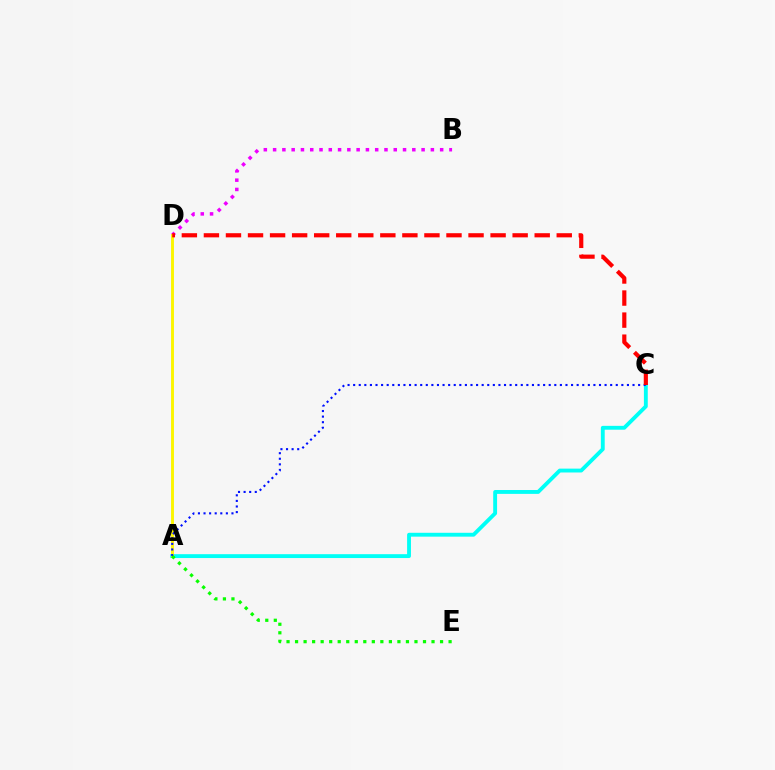{('B', 'D'): [{'color': '#ee00ff', 'line_style': 'dotted', 'thickness': 2.52}], ('A', 'C'): [{'color': '#00fff6', 'line_style': 'solid', 'thickness': 2.78}, {'color': '#0010ff', 'line_style': 'dotted', 'thickness': 1.52}], ('A', 'D'): [{'color': '#fcf500', 'line_style': 'solid', 'thickness': 2.1}], ('A', 'E'): [{'color': '#08ff00', 'line_style': 'dotted', 'thickness': 2.32}], ('C', 'D'): [{'color': '#ff0000', 'line_style': 'dashed', 'thickness': 3.0}]}